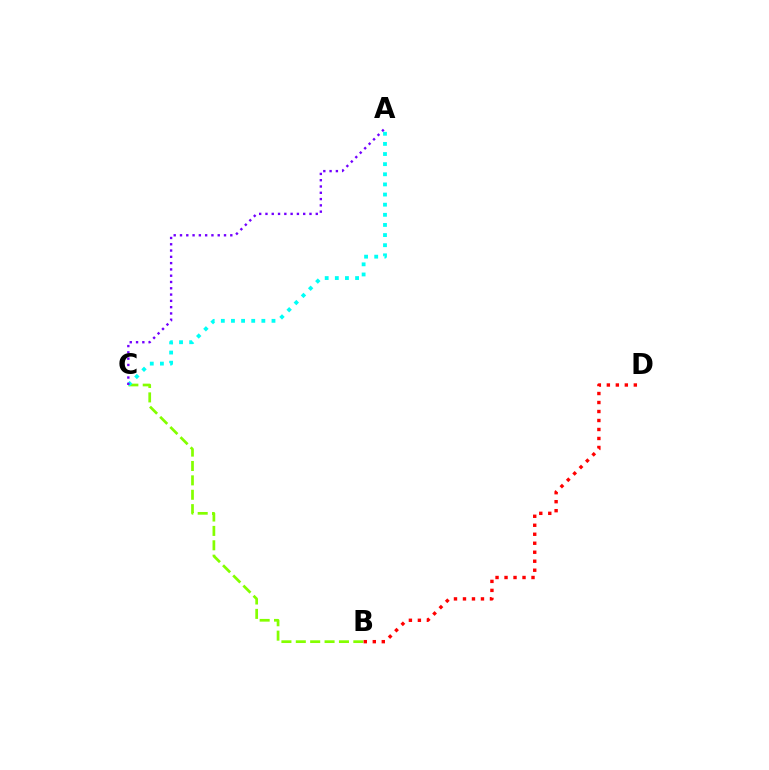{('B', 'C'): [{'color': '#84ff00', 'line_style': 'dashed', 'thickness': 1.95}], ('B', 'D'): [{'color': '#ff0000', 'line_style': 'dotted', 'thickness': 2.44}], ('A', 'C'): [{'color': '#00fff6', 'line_style': 'dotted', 'thickness': 2.75}, {'color': '#7200ff', 'line_style': 'dotted', 'thickness': 1.71}]}